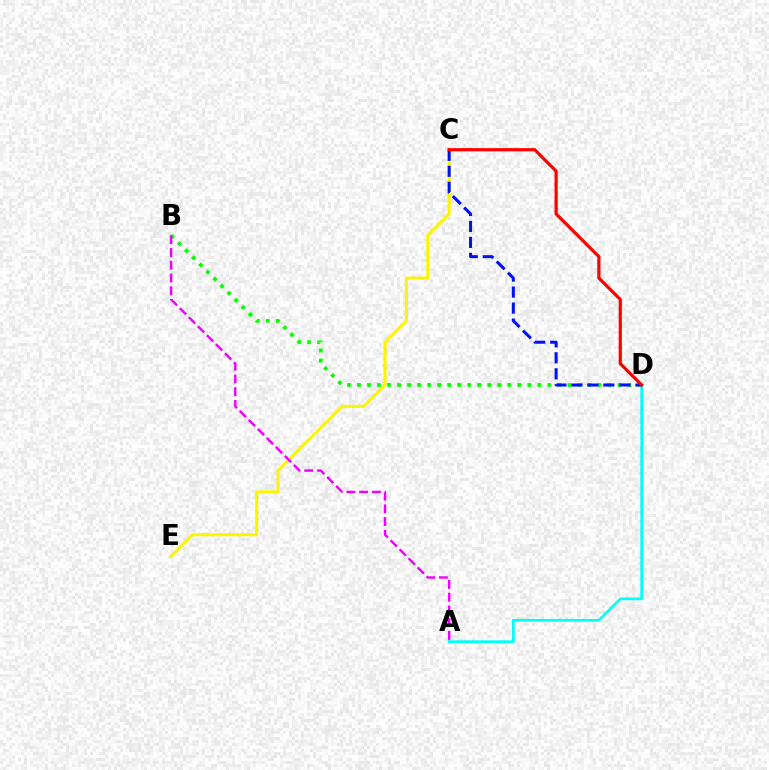{('B', 'D'): [{'color': '#08ff00', 'line_style': 'dotted', 'thickness': 2.72}], ('A', 'D'): [{'color': '#00fff6', 'line_style': 'solid', 'thickness': 1.92}], ('C', 'E'): [{'color': '#fcf500', 'line_style': 'solid', 'thickness': 2.18}], ('C', 'D'): [{'color': '#0010ff', 'line_style': 'dashed', 'thickness': 2.17}, {'color': '#ff0000', 'line_style': 'solid', 'thickness': 2.31}], ('A', 'B'): [{'color': '#ee00ff', 'line_style': 'dashed', 'thickness': 1.73}]}